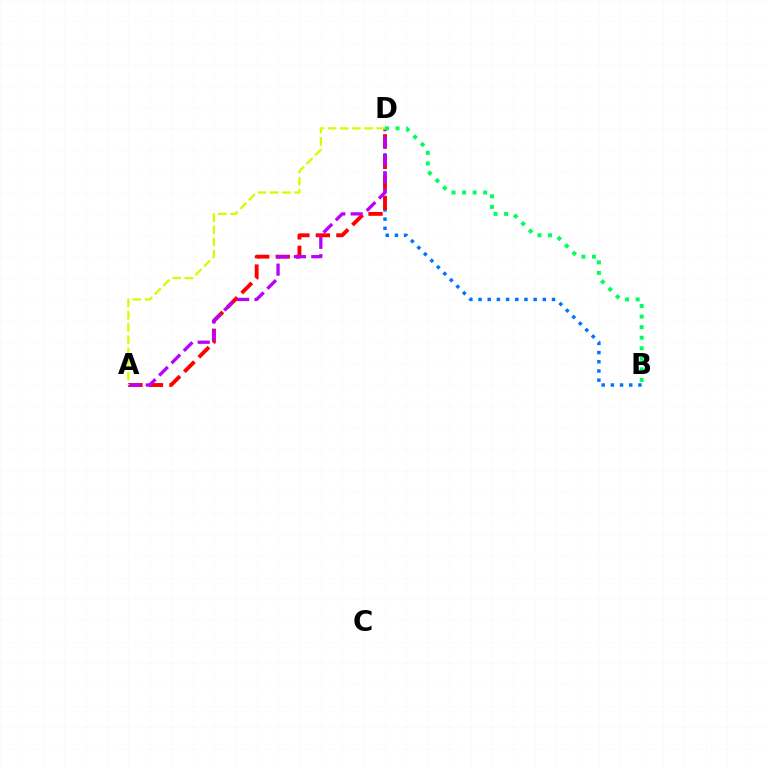{('B', 'D'): [{'color': '#0074ff', 'line_style': 'dotted', 'thickness': 2.49}, {'color': '#00ff5c', 'line_style': 'dotted', 'thickness': 2.87}], ('A', 'D'): [{'color': '#ff0000', 'line_style': 'dashed', 'thickness': 2.78}, {'color': '#b900ff', 'line_style': 'dashed', 'thickness': 2.36}, {'color': '#d1ff00', 'line_style': 'dashed', 'thickness': 1.65}]}